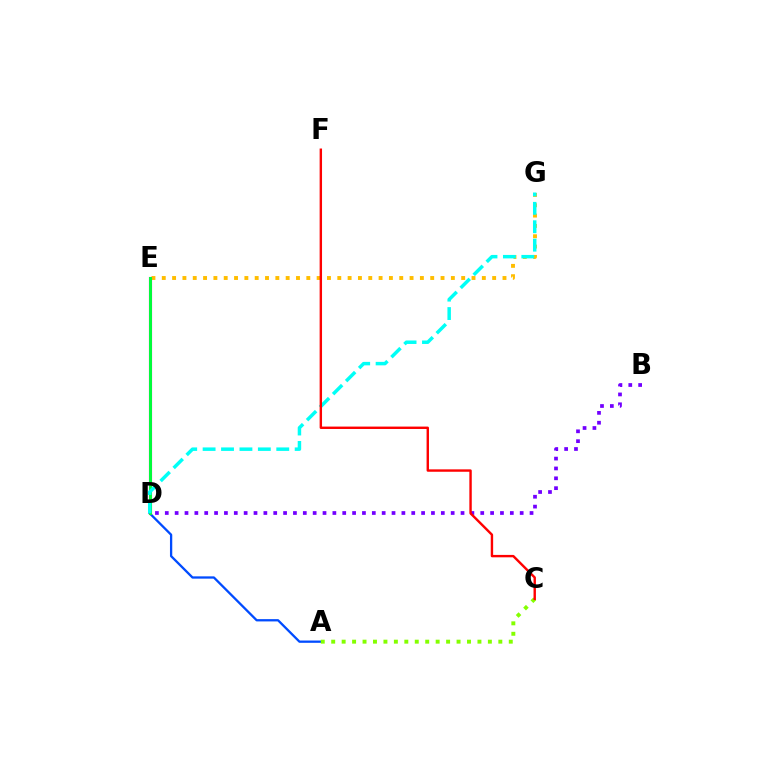{('E', 'G'): [{'color': '#ffbd00', 'line_style': 'dotted', 'thickness': 2.81}], ('B', 'D'): [{'color': '#7200ff', 'line_style': 'dotted', 'thickness': 2.68}], ('A', 'D'): [{'color': '#004bff', 'line_style': 'solid', 'thickness': 1.65}], ('D', 'E'): [{'color': '#ff00cf', 'line_style': 'solid', 'thickness': 2.27}, {'color': '#00ff39', 'line_style': 'solid', 'thickness': 2.12}], ('A', 'C'): [{'color': '#84ff00', 'line_style': 'dotted', 'thickness': 2.84}], ('D', 'G'): [{'color': '#00fff6', 'line_style': 'dashed', 'thickness': 2.5}], ('C', 'F'): [{'color': '#ff0000', 'line_style': 'solid', 'thickness': 1.73}]}